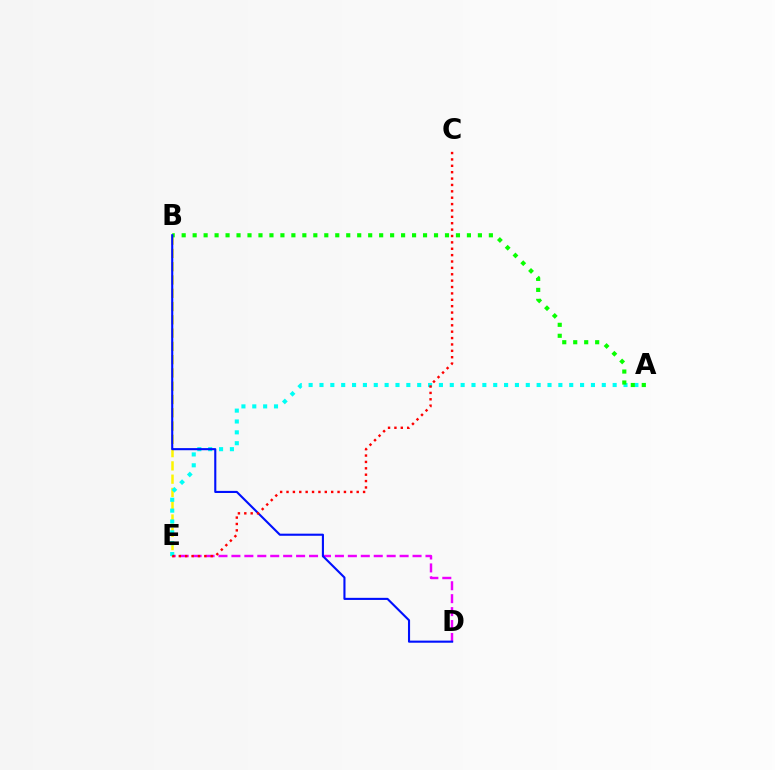{('B', 'E'): [{'color': '#fcf500', 'line_style': 'dashed', 'thickness': 1.8}], ('D', 'E'): [{'color': '#ee00ff', 'line_style': 'dashed', 'thickness': 1.76}], ('A', 'E'): [{'color': '#00fff6', 'line_style': 'dotted', 'thickness': 2.95}], ('A', 'B'): [{'color': '#08ff00', 'line_style': 'dotted', 'thickness': 2.98}], ('B', 'D'): [{'color': '#0010ff', 'line_style': 'solid', 'thickness': 1.52}], ('C', 'E'): [{'color': '#ff0000', 'line_style': 'dotted', 'thickness': 1.73}]}